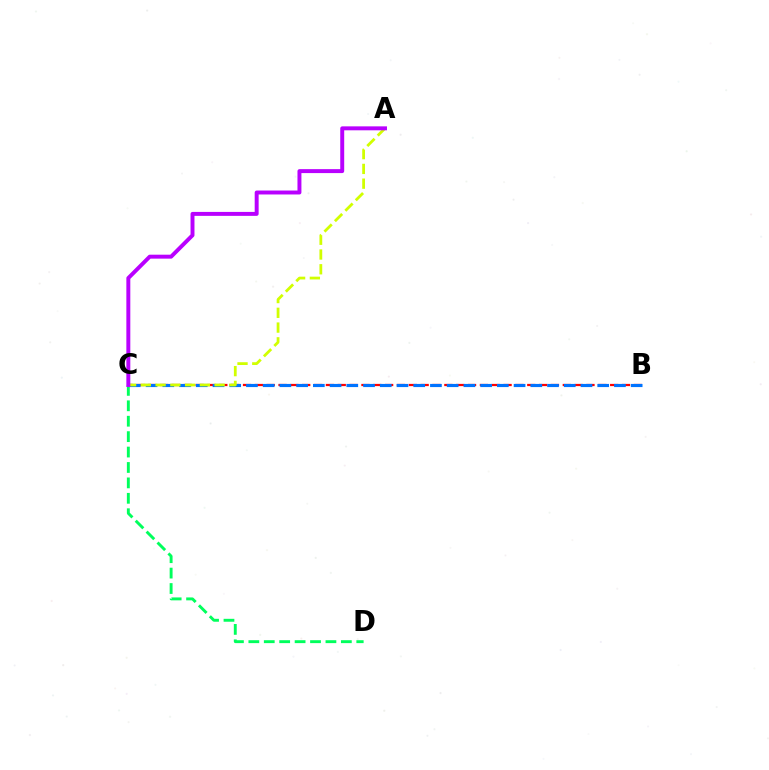{('B', 'C'): [{'color': '#ff0000', 'line_style': 'dashed', 'thickness': 1.61}, {'color': '#0074ff', 'line_style': 'dashed', 'thickness': 2.27}], ('C', 'D'): [{'color': '#00ff5c', 'line_style': 'dashed', 'thickness': 2.09}], ('A', 'C'): [{'color': '#d1ff00', 'line_style': 'dashed', 'thickness': 2.01}, {'color': '#b900ff', 'line_style': 'solid', 'thickness': 2.84}]}